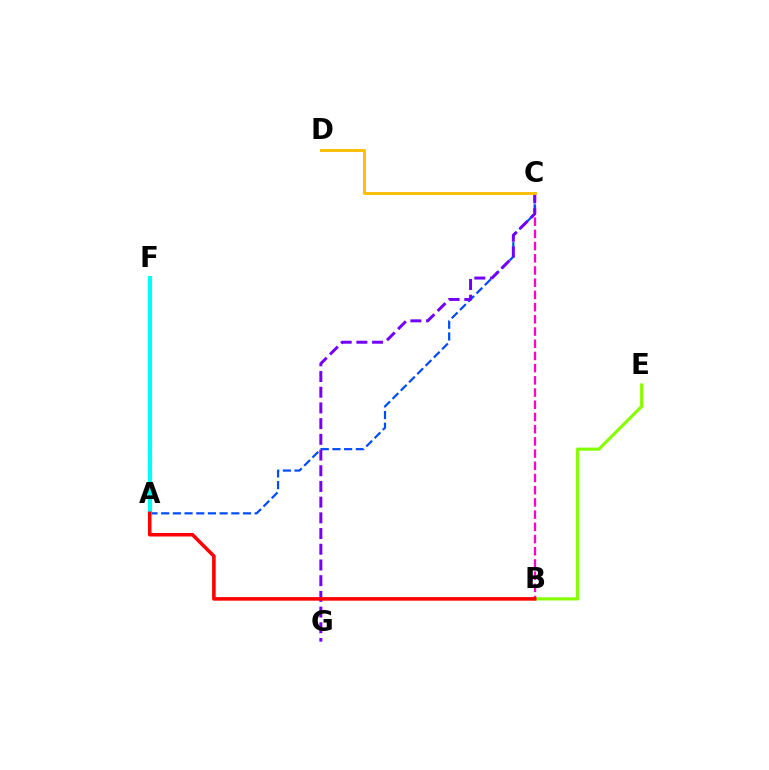{('A', 'F'): [{'color': '#00ff39', 'line_style': 'dashed', 'thickness': 2.23}, {'color': '#00fff6', 'line_style': 'solid', 'thickness': 2.96}], ('B', 'C'): [{'color': '#ff00cf', 'line_style': 'dashed', 'thickness': 1.66}], ('A', 'C'): [{'color': '#004bff', 'line_style': 'dashed', 'thickness': 1.59}], ('B', 'E'): [{'color': '#84ff00', 'line_style': 'solid', 'thickness': 2.25}], ('C', 'G'): [{'color': '#7200ff', 'line_style': 'dashed', 'thickness': 2.13}], ('C', 'D'): [{'color': '#ffbd00', 'line_style': 'solid', 'thickness': 2.09}], ('A', 'B'): [{'color': '#ff0000', 'line_style': 'solid', 'thickness': 2.56}]}